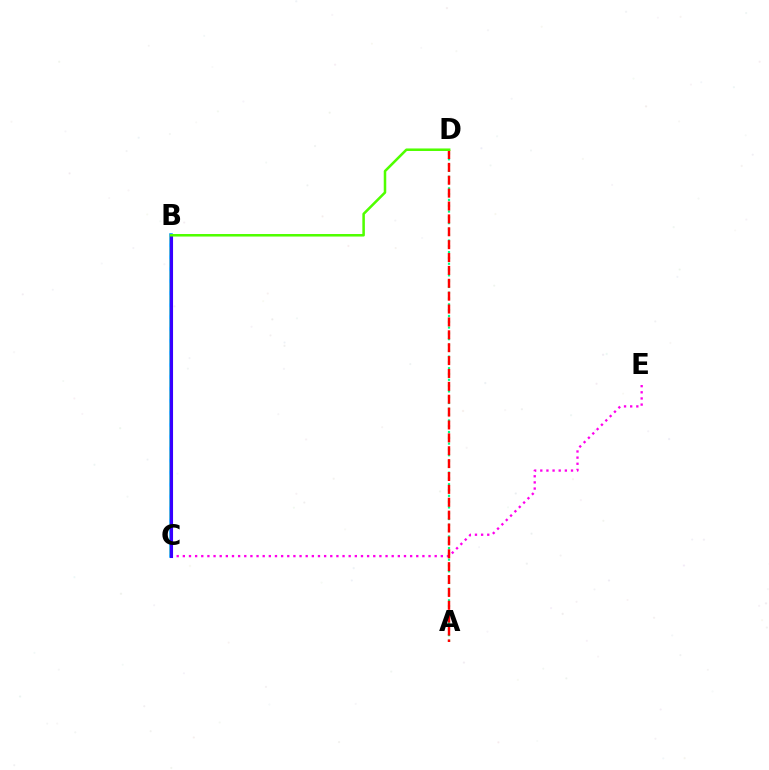{('A', 'D'): [{'color': '#00ff86', 'line_style': 'dotted', 'thickness': 1.58}, {'color': '#ff0000', 'line_style': 'dashed', 'thickness': 1.75}], ('B', 'C'): [{'color': '#009eff', 'line_style': 'solid', 'thickness': 2.54}, {'color': '#ffd500', 'line_style': 'dashed', 'thickness': 1.63}, {'color': '#3700ff', 'line_style': 'solid', 'thickness': 2.23}], ('C', 'E'): [{'color': '#ff00ed', 'line_style': 'dotted', 'thickness': 1.67}], ('B', 'D'): [{'color': '#4fff00', 'line_style': 'solid', 'thickness': 1.82}]}